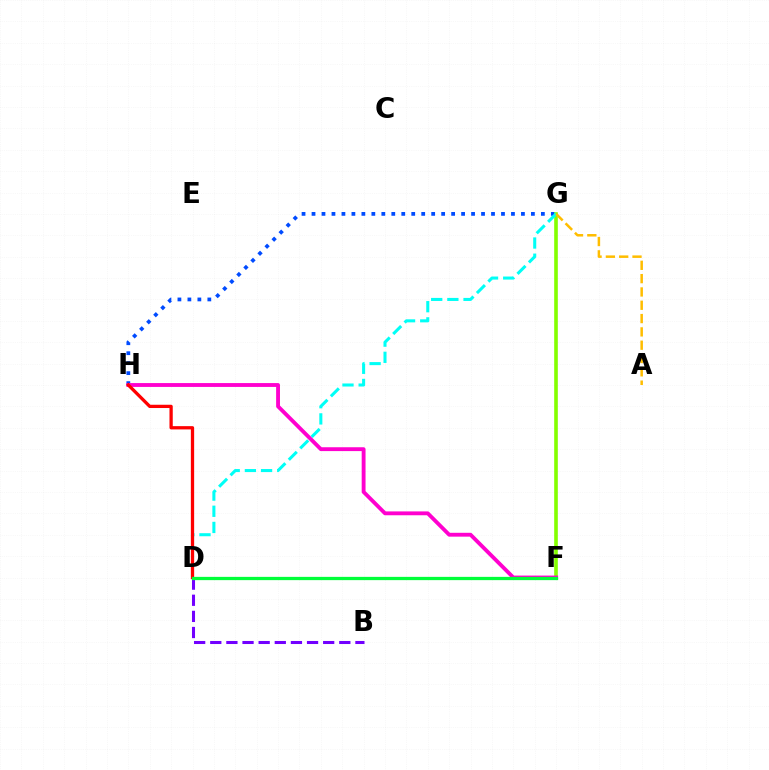{('G', 'H'): [{'color': '#004bff', 'line_style': 'dotted', 'thickness': 2.71}], ('F', 'G'): [{'color': '#84ff00', 'line_style': 'solid', 'thickness': 2.61}], ('D', 'G'): [{'color': '#00fff6', 'line_style': 'dashed', 'thickness': 2.2}], ('F', 'H'): [{'color': '#ff00cf', 'line_style': 'solid', 'thickness': 2.77}], ('A', 'G'): [{'color': '#ffbd00', 'line_style': 'dashed', 'thickness': 1.81}], ('B', 'D'): [{'color': '#7200ff', 'line_style': 'dashed', 'thickness': 2.19}], ('D', 'H'): [{'color': '#ff0000', 'line_style': 'solid', 'thickness': 2.36}], ('D', 'F'): [{'color': '#00ff39', 'line_style': 'solid', 'thickness': 2.35}]}